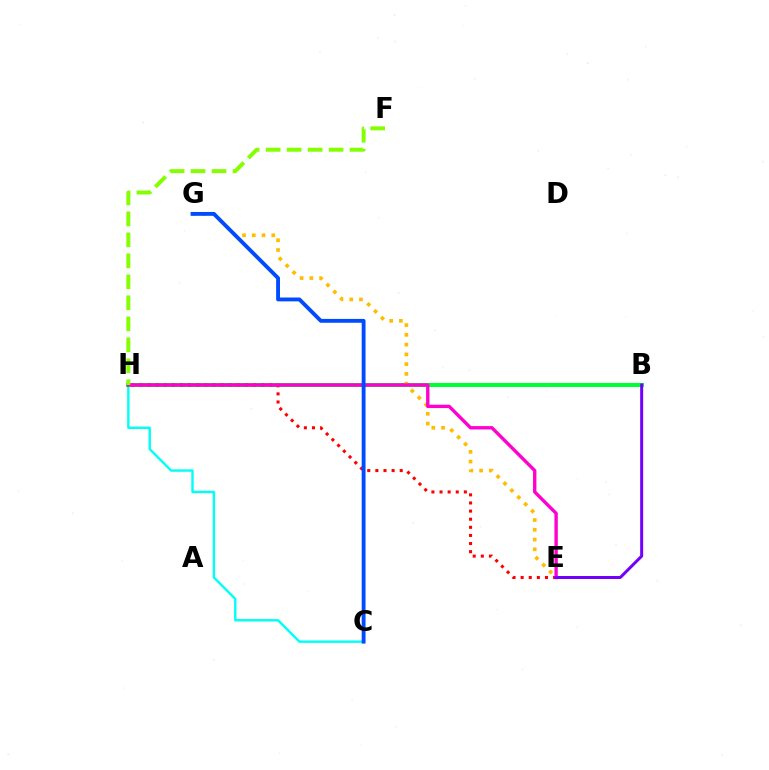{('C', 'H'): [{'color': '#00fff6', 'line_style': 'solid', 'thickness': 1.73}], ('B', 'H'): [{'color': '#00ff39', 'line_style': 'solid', 'thickness': 2.9}], ('E', 'G'): [{'color': '#ffbd00', 'line_style': 'dotted', 'thickness': 2.65}], ('E', 'H'): [{'color': '#ff0000', 'line_style': 'dotted', 'thickness': 2.2}, {'color': '#ff00cf', 'line_style': 'solid', 'thickness': 2.42}], ('F', 'H'): [{'color': '#84ff00', 'line_style': 'dashed', 'thickness': 2.85}], ('B', 'E'): [{'color': '#7200ff', 'line_style': 'solid', 'thickness': 2.16}], ('C', 'G'): [{'color': '#004bff', 'line_style': 'solid', 'thickness': 2.78}]}